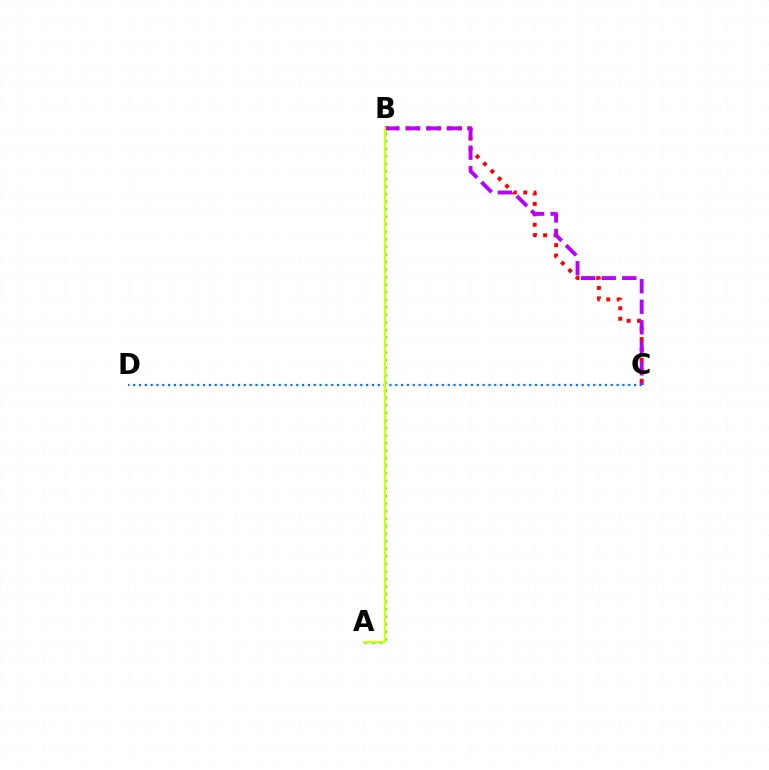{('B', 'C'): [{'color': '#ff0000', 'line_style': 'dotted', 'thickness': 2.84}, {'color': '#b900ff', 'line_style': 'dashed', 'thickness': 2.79}], ('C', 'D'): [{'color': '#0074ff', 'line_style': 'dotted', 'thickness': 1.58}], ('A', 'B'): [{'color': '#00ff5c', 'line_style': 'dotted', 'thickness': 2.05}, {'color': '#d1ff00', 'line_style': 'solid', 'thickness': 1.59}]}